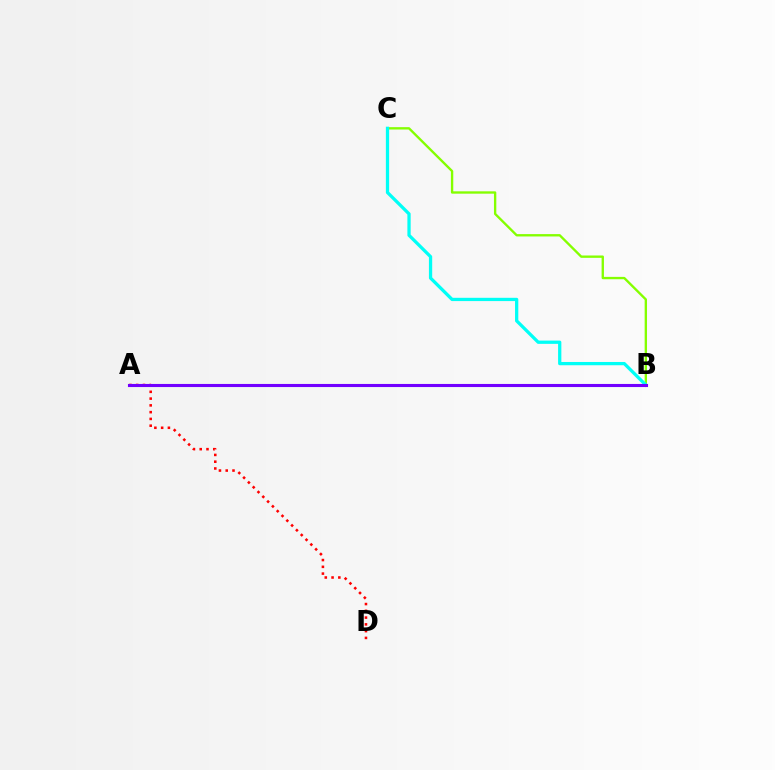{('B', 'C'): [{'color': '#84ff00', 'line_style': 'solid', 'thickness': 1.69}, {'color': '#00fff6', 'line_style': 'solid', 'thickness': 2.35}], ('A', 'D'): [{'color': '#ff0000', 'line_style': 'dotted', 'thickness': 1.84}], ('A', 'B'): [{'color': '#7200ff', 'line_style': 'solid', 'thickness': 2.23}]}